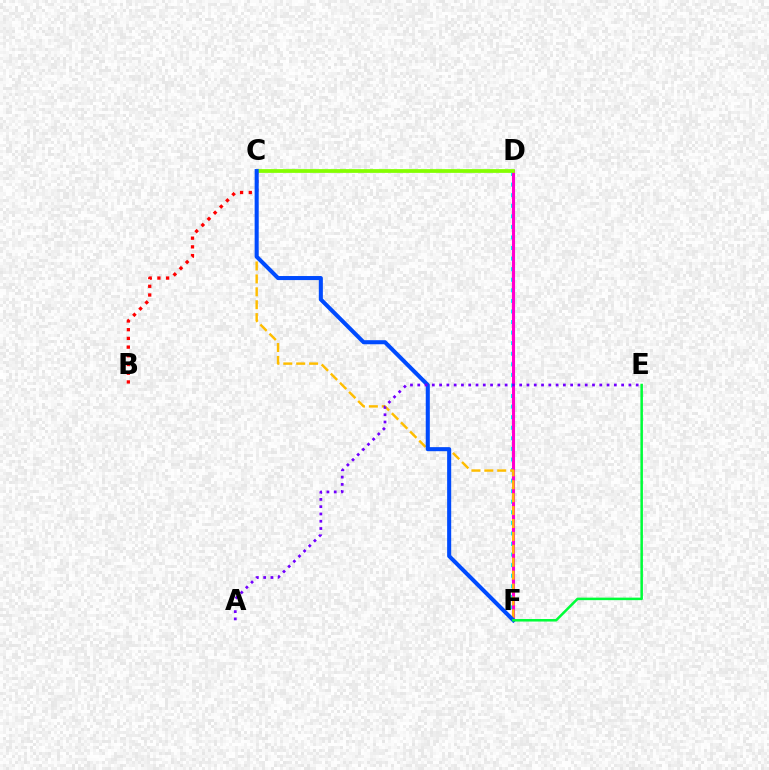{('D', 'F'): [{'color': '#00fff6', 'line_style': 'dotted', 'thickness': 2.87}, {'color': '#ff00cf', 'line_style': 'solid', 'thickness': 2.23}], ('C', 'F'): [{'color': '#ffbd00', 'line_style': 'dashed', 'thickness': 1.75}, {'color': '#004bff', 'line_style': 'solid', 'thickness': 2.92}], ('B', 'C'): [{'color': '#ff0000', 'line_style': 'dotted', 'thickness': 2.37}], ('C', 'D'): [{'color': '#84ff00', 'line_style': 'solid', 'thickness': 2.7}], ('E', 'F'): [{'color': '#00ff39', 'line_style': 'solid', 'thickness': 1.81}], ('A', 'E'): [{'color': '#7200ff', 'line_style': 'dotted', 'thickness': 1.98}]}